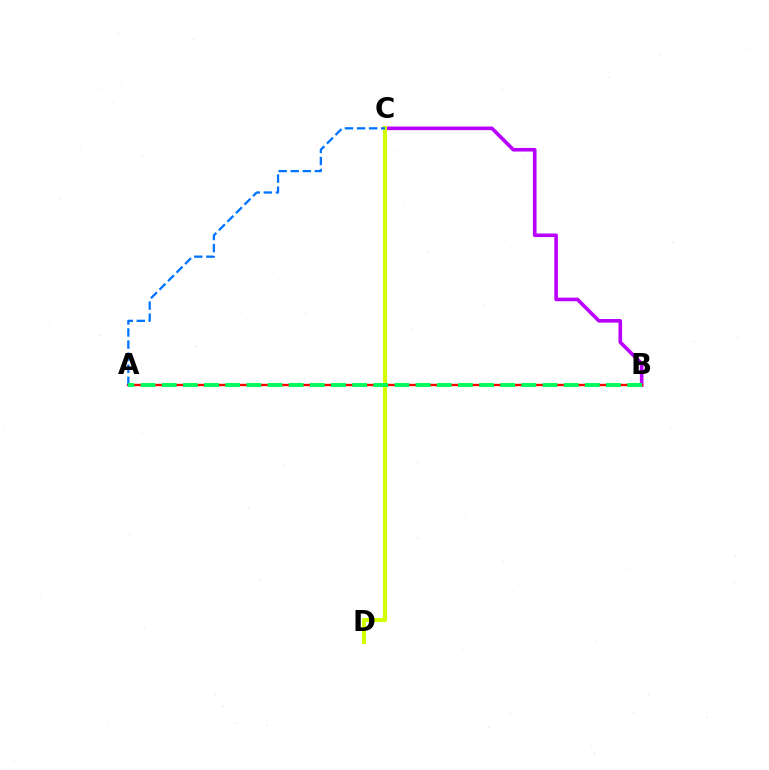{('B', 'C'): [{'color': '#b900ff', 'line_style': 'solid', 'thickness': 2.6}], ('A', 'B'): [{'color': '#ff0000', 'line_style': 'solid', 'thickness': 1.69}, {'color': '#00ff5c', 'line_style': 'dashed', 'thickness': 2.87}], ('C', 'D'): [{'color': '#d1ff00', 'line_style': 'solid', 'thickness': 2.93}], ('A', 'C'): [{'color': '#0074ff', 'line_style': 'dashed', 'thickness': 1.64}]}